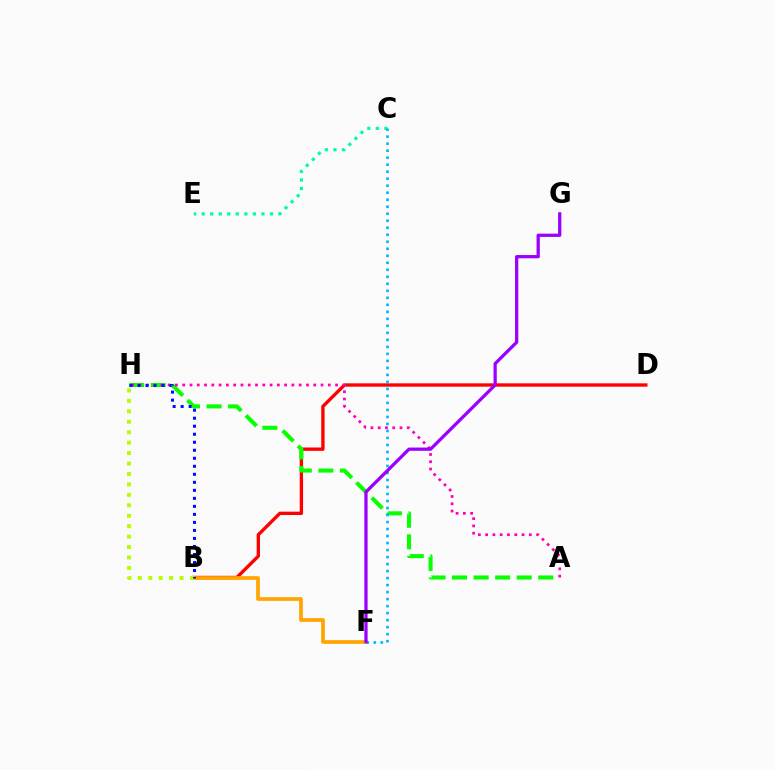{('B', 'D'): [{'color': '#ff0000', 'line_style': 'solid', 'thickness': 2.41}], ('A', 'H'): [{'color': '#08ff00', 'line_style': 'dashed', 'thickness': 2.93}, {'color': '#ff00bd', 'line_style': 'dotted', 'thickness': 1.98}], ('C', 'E'): [{'color': '#00ff9d', 'line_style': 'dotted', 'thickness': 2.32}], ('B', 'F'): [{'color': '#ffa500', 'line_style': 'solid', 'thickness': 2.67}], ('C', 'F'): [{'color': '#00b5ff', 'line_style': 'dotted', 'thickness': 1.9}], ('F', 'G'): [{'color': '#9b00ff', 'line_style': 'solid', 'thickness': 2.35}], ('B', 'H'): [{'color': '#b3ff00', 'line_style': 'dotted', 'thickness': 2.84}, {'color': '#0010ff', 'line_style': 'dotted', 'thickness': 2.18}]}